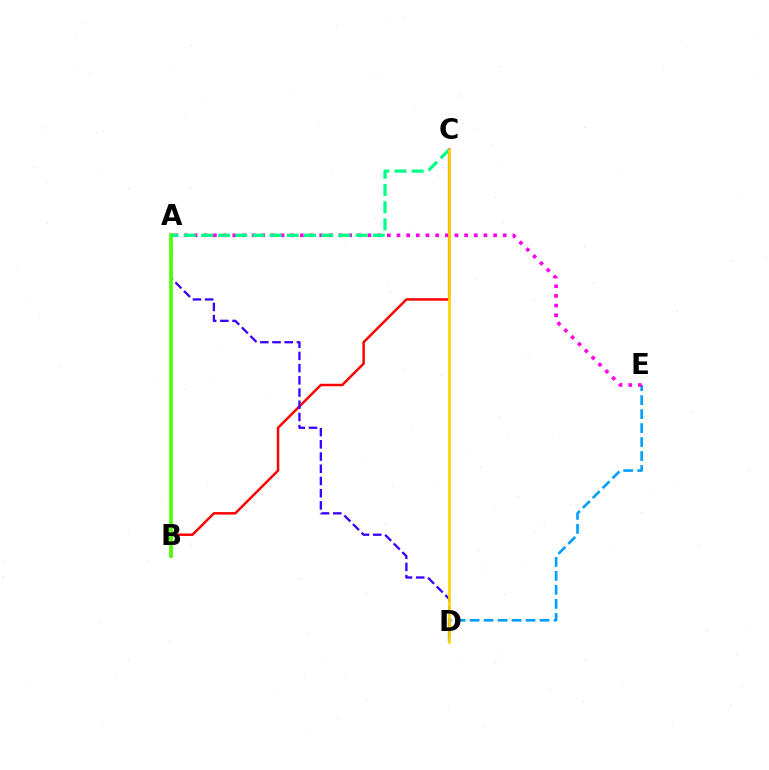{('B', 'C'): [{'color': '#ff0000', 'line_style': 'solid', 'thickness': 1.79}], ('D', 'E'): [{'color': '#009eff', 'line_style': 'dashed', 'thickness': 1.9}], ('A', 'D'): [{'color': '#3700ff', 'line_style': 'dashed', 'thickness': 1.66}], ('A', 'E'): [{'color': '#ff00ed', 'line_style': 'dotted', 'thickness': 2.62}], ('A', 'B'): [{'color': '#4fff00', 'line_style': 'solid', 'thickness': 2.61}], ('A', 'C'): [{'color': '#00ff86', 'line_style': 'dashed', 'thickness': 2.33}], ('C', 'D'): [{'color': '#ffd500', 'line_style': 'solid', 'thickness': 1.93}]}